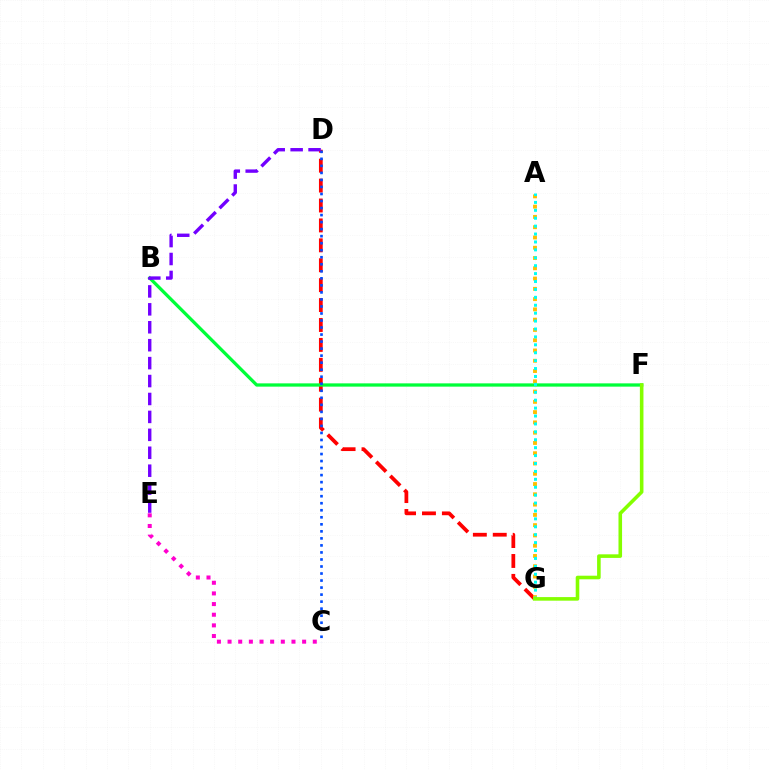{('D', 'G'): [{'color': '#ff0000', 'line_style': 'dashed', 'thickness': 2.71}], ('B', 'F'): [{'color': '#00ff39', 'line_style': 'solid', 'thickness': 2.36}], ('C', 'D'): [{'color': '#004bff', 'line_style': 'dotted', 'thickness': 1.91}], ('A', 'G'): [{'color': '#ffbd00', 'line_style': 'dotted', 'thickness': 2.79}, {'color': '#00fff6', 'line_style': 'dotted', 'thickness': 2.15}], ('D', 'E'): [{'color': '#7200ff', 'line_style': 'dashed', 'thickness': 2.44}], ('F', 'G'): [{'color': '#84ff00', 'line_style': 'solid', 'thickness': 2.58}], ('C', 'E'): [{'color': '#ff00cf', 'line_style': 'dotted', 'thickness': 2.89}]}